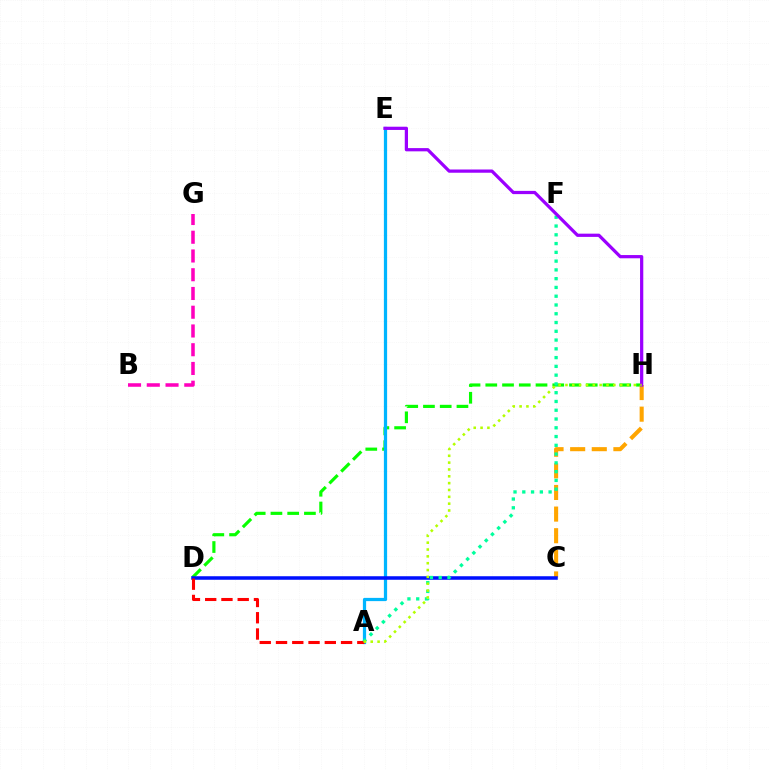{('B', 'G'): [{'color': '#ff00bd', 'line_style': 'dashed', 'thickness': 2.55}], ('D', 'H'): [{'color': '#08ff00', 'line_style': 'dashed', 'thickness': 2.27}], ('A', 'E'): [{'color': '#00b5ff', 'line_style': 'solid', 'thickness': 2.33}], ('C', 'H'): [{'color': '#ffa500', 'line_style': 'dashed', 'thickness': 2.94}], ('C', 'D'): [{'color': '#0010ff', 'line_style': 'solid', 'thickness': 2.54}], ('A', 'D'): [{'color': '#ff0000', 'line_style': 'dashed', 'thickness': 2.21}], ('A', 'F'): [{'color': '#00ff9d', 'line_style': 'dotted', 'thickness': 2.38}], ('E', 'H'): [{'color': '#9b00ff', 'line_style': 'solid', 'thickness': 2.33}], ('A', 'H'): [{'color': '#b3ff00', 'line_style': 'dotted', 'thickness': 1.86}]}